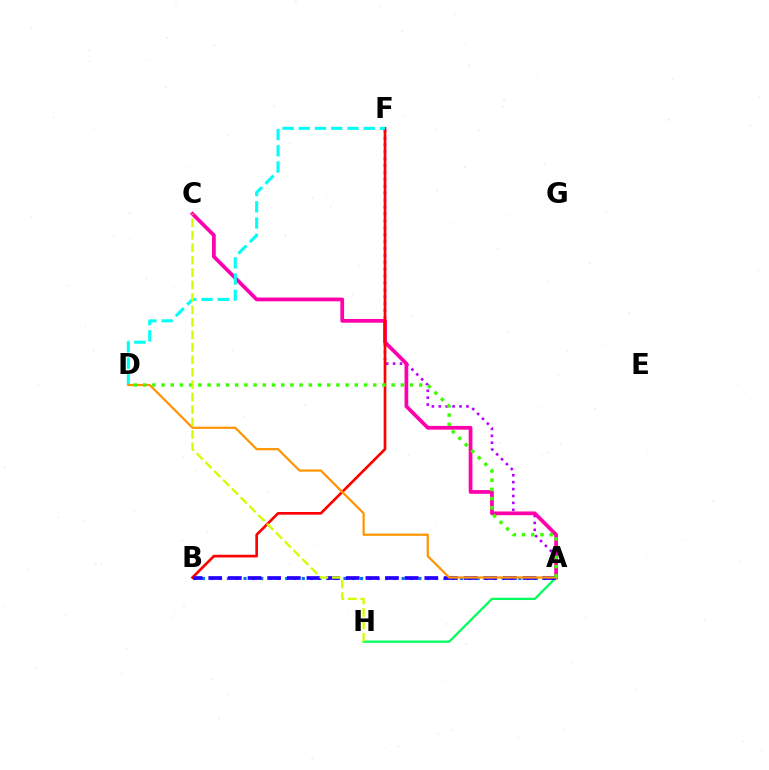{('A', 'F'): [{'color': '#b900ff', 'line_style': 'dotted', 'thickness': 1.88}], ('A', 'C'): [{'color': '#ff00ac', 'line_style': 'solid', 'thickness': 2.69}], ('A', 'H'): [{'color': '#00ff5c', 'line_style': 'solid', 'thickness': 1.64}], ('A', 'B'): [{'color': '#0074ff', 'line_style': 'dotted', 'thickness': 2.26}, {'color': '#2500ff', 'line_style': 'dashed', 'thickness': 2.67}], ('B', 'F'): [{'color': '#ff0000', 'line_style': 'solid', 'thickness': 1.93}], ('D', 'F'): [{'color': '#00fff6', 'line_style': 'dashed', 'thickness': 2.2}], ('A', 'D'): [{'color': '#ff9400', 'line_style': 'solid', 'thickness': 1.59}, {'color': '#3dff00', 'line_style': 'dotted', 'thickness': 2.5}], ('C', 'H'): [{'color': '#d1ff00', 'line_style': 'dashed', 'thickness': 1.69}]}